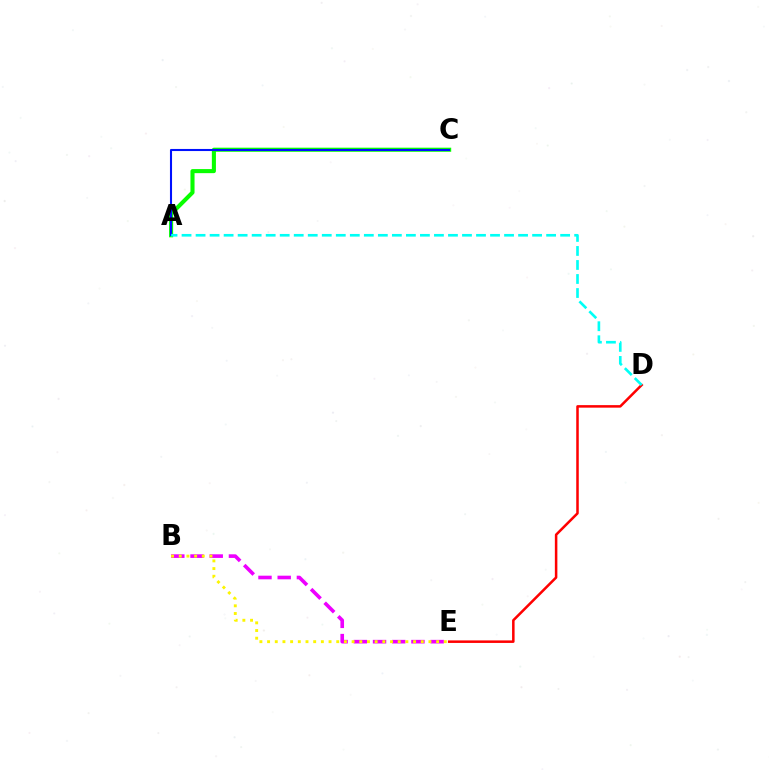{('A', 'C'): [{'color': '#08ff00', 'line_style': 'solid', 'thickness': 2.93}, {'color': '#0010ff', 'line_style': 'solid', 'thickness': 1.5}], ('D', 'E'): [{'color': '#ff0000', 'line_style': 'solid', 'thickness': 1.82}], ('B', 'E'): [{'color': '#ee00ff', 'line_style': 'dashed', 'thickness': 2.61}, {'color': '#fcf500', 'line_style': 'dotted', 'thickness': 2.09}], ('A', 'D'): [{'color': '#00fff6', 'line_style': 'dashed', 'thickness': 1.9}]}